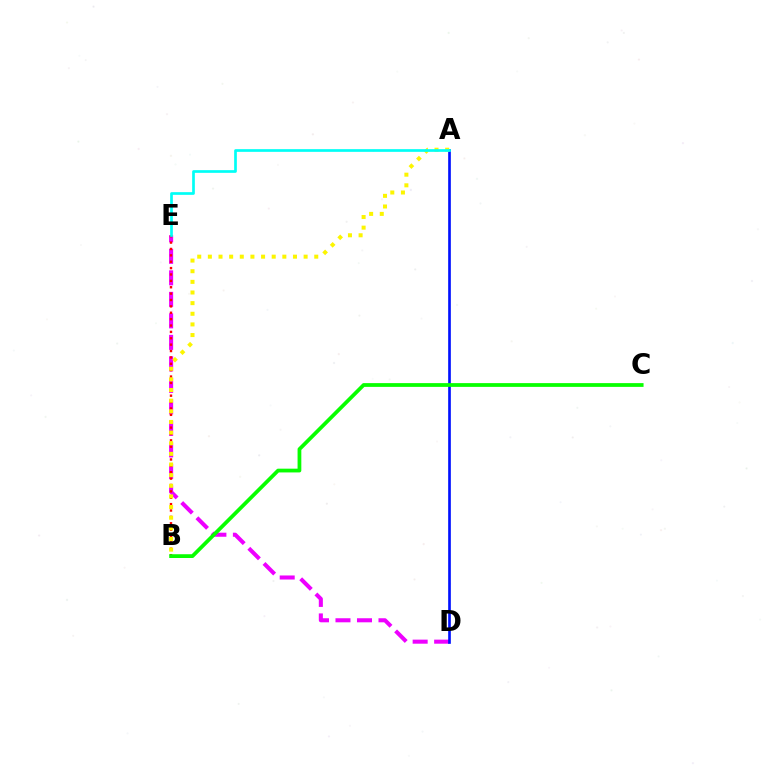{('D', 'E'): [{'color': '#ee00ff', 'line_style': 'dashed', 'thickness': 2.92}], ('A', 'D'): [{'color': '#0010ff', 'line_style': 'solid', 'thickness': 1.92}], ('B', 'E'): [{'color': '#ff0000', 'line_style': 'dotted', 'thickness': 1.73}], ('B', 'C'): [{'color': '#08ff00', 'line_style': 'solid', 'thickness': 2.71}], ('A', 'B'): [{'color': '#fcf500', 'line_style': 'dotted', 'thickness': 2.89}], ('A', 'E'): [{'color': '#00fff6', 'line_style': 'solid', 'thickness': 1.94}]}